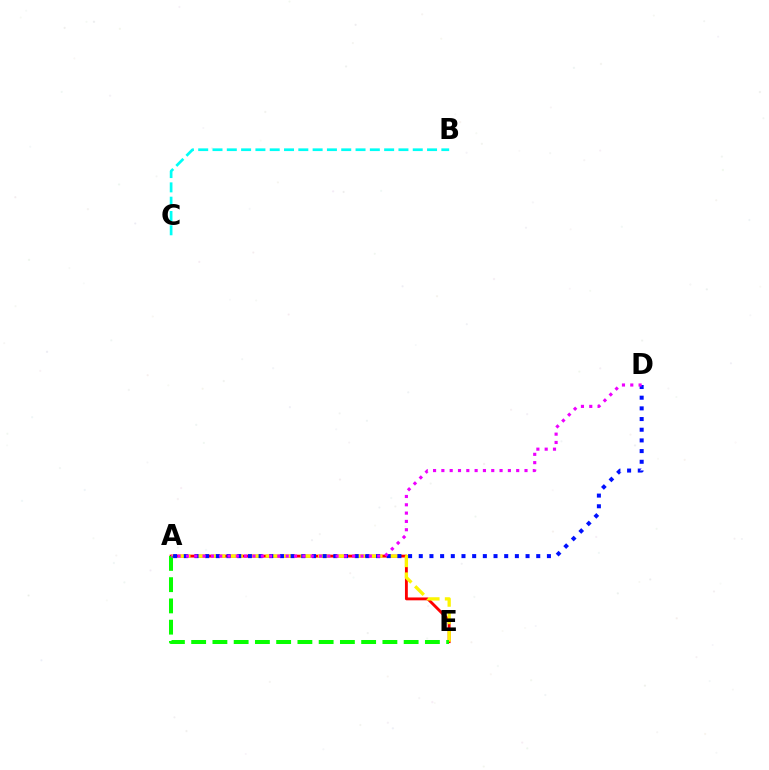{('A', 'E'): [{'color': '#ff0000', 'line_style': 'solid', 'thickness': 2.06}, {'color': '#fcf500', 'line_style': 'dashed', 'thickness': 2.37}, {'color': '#08ff00', 'line_style': 'dashed', 'thickness': 2.89}], ('B', 'C'): [{'color': '#00fff6', 'line_style': 'dashed', 'thickness': 1.94}], ('A', 'D'): [{'color': '#0010ff', 'line_style': 'dotted', 'thickness': 2.9}, {'color': '#ee00ff', 'line_style': 'dotted', 'thickness': 2.26}]}